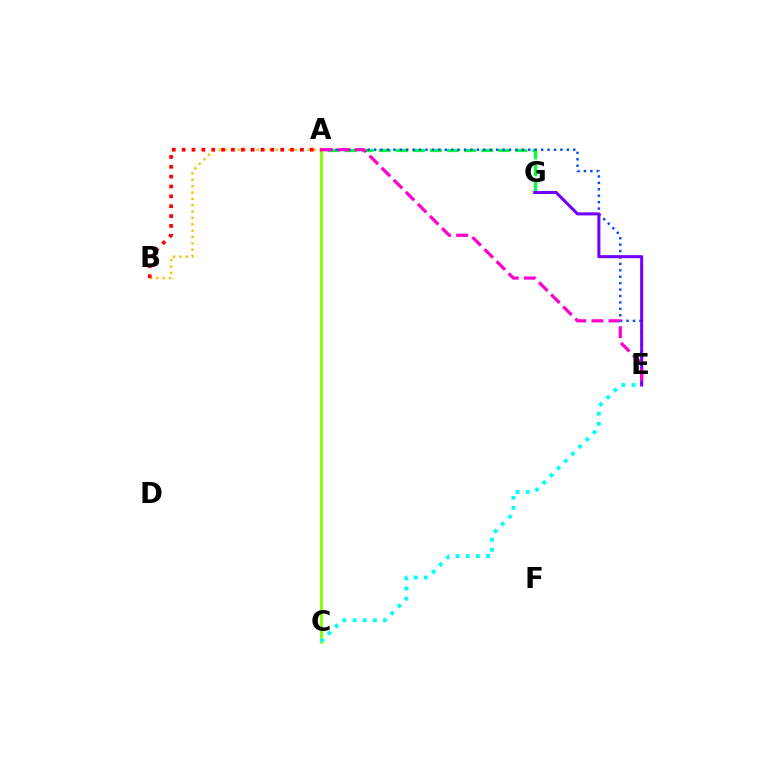{('A', 'G'): [{'color': '#00ff39', 'line_style': 'dashed', 'thickness': 2.32}], ('A', 'C'): [{'color': '#84ff00', 'line_style': 'solid', 'thickness': 2.02}], ('A', 'E'): [{'color': '#004bff', 'line_style': 'dotted', 'thickness': 1.74}, {'color': '#ff00cf', 'line_style': 'dashed', 'thickness': 2.32}], ('E', 'G'): [{'color': '#7200ff', 'line_style': 'solid', 'thickness': 2.19}], ('C', 'E'): [{'color': '#00fff6', 'line_style': 'dotted', 'thickness': 2.76}], ('A', 'B'): [{'color': '#ffbd00', 'line_style': 'dotted', 'thickness': 1.73}, {'color': '#ff0000', 'line_style': 'dotted', 'thickness': 2.68}]}